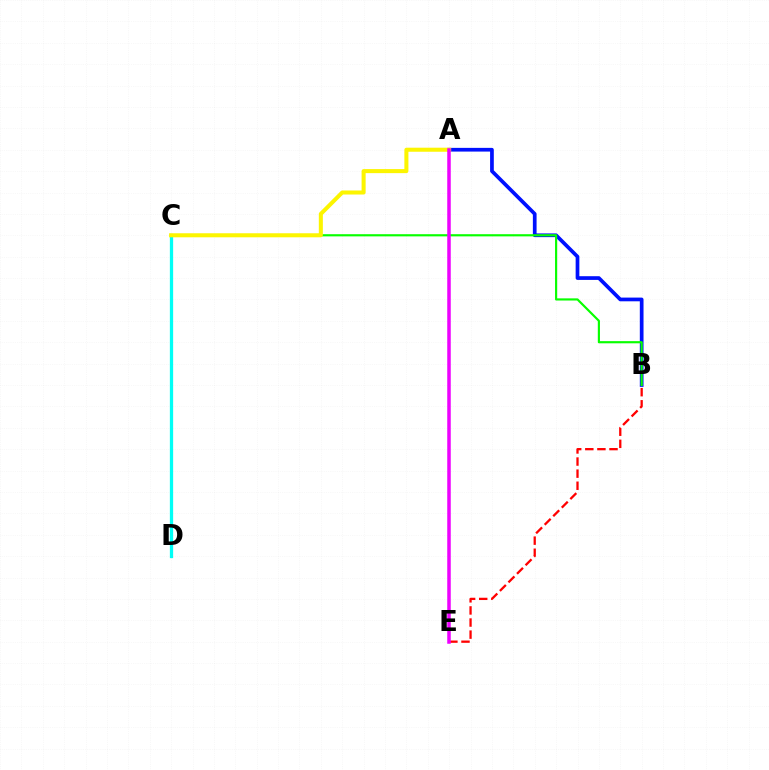{('A', 'B'): [{'color': '#0010ff', 'line_style': 'solid', 'thickness': 2.67}], ('B', 'C'): [{'color': '#08ff00', 'line_style': 'solid', 'thickness': 1.56}], ('C', 'D'): [{'color': '#00fff6', 'line_style': 'solid', 'thickness': 2.36}], ('B', 'E'): [{'color': '#ff0000', 'line_style': 'dashed', 'thickness': 1.64}], ('A', 'C'): [{'color': '#fcf500', 'line_style': 'solid', 'thickness': 2.91}], ('A', 'E'): [{'color': '#ee00ff', 'line_style': 'solid', 'thickness': 2.52}]}